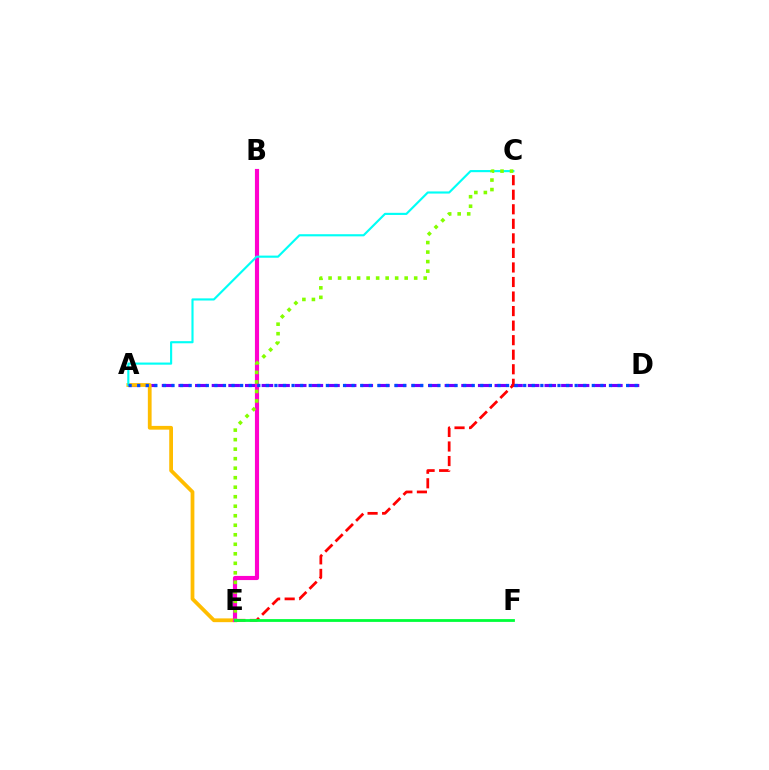{('A', 'D'): [{'color': '#7200ff', 'line_style': 'dashed', 'thickness': 2.26}, {'color': '#004bff', 'line_style': 'dotted', 'thickness': 2.33}], ('C', 'E'): [{'color': '#ff0000', 'line_style': 'dashed', 'thickness': 1.98}, {'color': '#84ff00', 'line_style': 'dotted', 'thickness': 2.58}], ('A', 'E'): [{'color': '#ffbd00', 'line_style': 'solid', 'thickness': 2.71}], ('B', 'E'): [{'color': '#ff00cf', 'line_style': 'solid', 'thickness': 2.98}], ('A', 'C'): [{'color': '#00fff6', 'line_style': 'solid', 'thickness': 1.54}], ('E', 'F'): [{'color': '#00ff39', 'line_style': 'solid', 'thickness': 2.01}]}